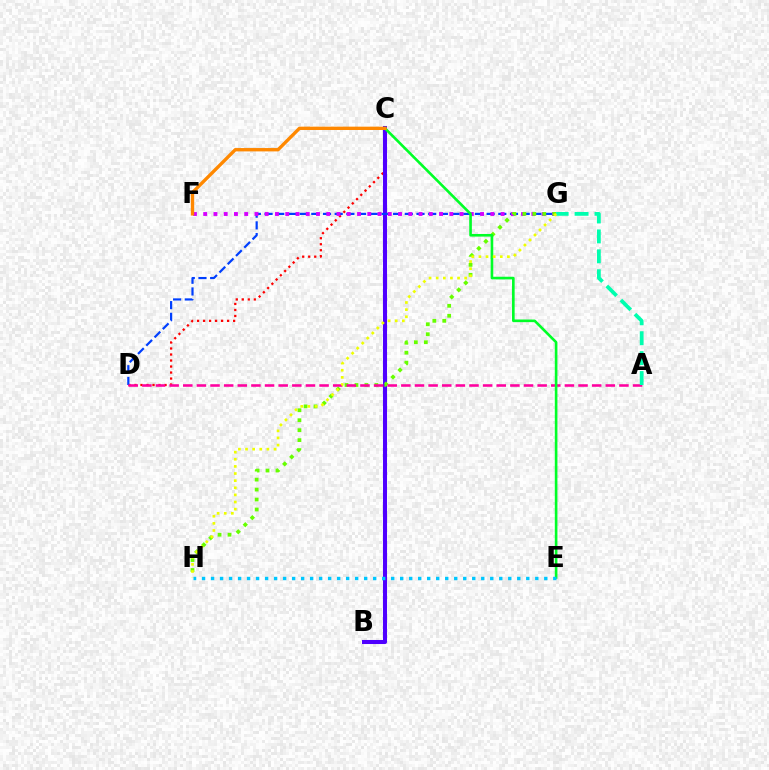{('C', 'D'): [{'color': '#ff0000', 'line_style': 'dotted', 'thickness': 1.63}], ('B', 'C'): [{'color': '#4f00ff', 'line_style': 'solid', 'thickness': 2.92}], ('D', 'G'): [{'color': '#003fff', 'line_style': 'dashed', 'thickness': 1.59}], ('F', 'G'): [{'color': '#d600ff', 'line_style': 'dotted', 'thickness': 2.79}], ('G', 'H'): [{'color': '#66ff00', 'line_style': 'dotted', 'thickness': 2.71}, {'color': '#eeff00', 'line_style': 'dotted', 'thickness': 1.94}], ('A', 'D'): [{'color': '#ff00a0', 'line_style': 'dashed', 'thickness': 1.85}], ('C', 'E'): [{'color': '#00ff27', 'line_style': 'solid', 'thickness': 1.89}], ('A', 'G'): [{'color': '#00ffaf', 'line_style': 'dashed', 'thickness': 2.71}], ('C', 'F'): [{'color': '#ff8800', 'line_style': 'solid', 'thickness': 2.41}], ('E', 'H'): [{'color': '#00c7ff', 'line_style': 'dotted', 'thickness': 2.45}]}